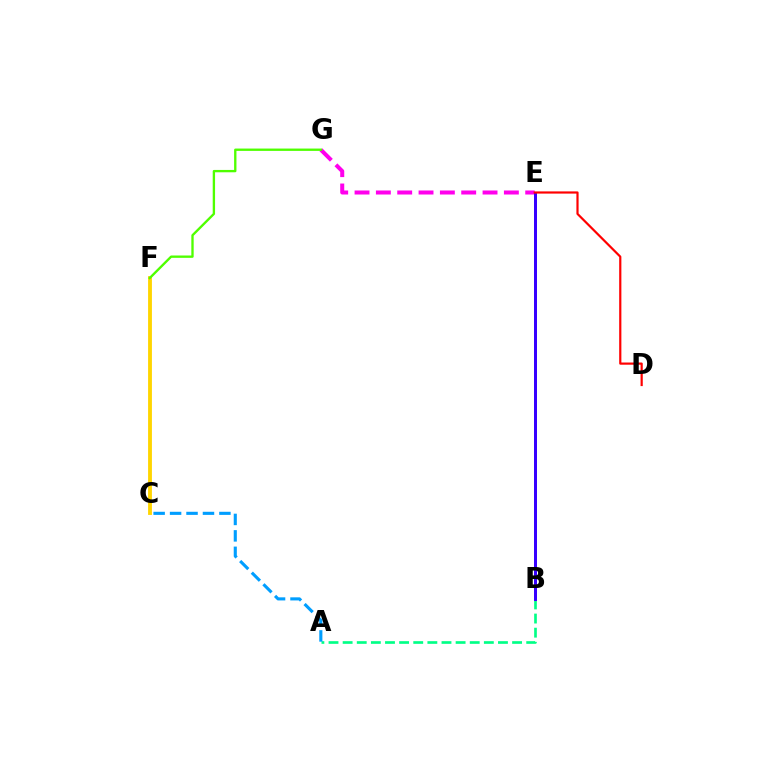{('C', 'F'): [{'color': '#ffd500', 'line_style': 'solid', 'thickness': 2.77}], ('E', 'G'): [{'color': '#ff00ed', 'line_style': 'dashed', 'thickness': 2.9}], ('A', 'B'): [{'color': '#00ff86', 'line_style': 'dashed', 'thickness': 1.92}], ('B', 'E'): [{'color': '#3700ff', 'line_style': 'solid', 'thickness': 2.16}], ('A', 'C'): [{'color': '#009eff', 'line_style': 'dashed', 'thickness': 2.23}], ('F', 'G'): [{'color': '#4fff00', 'line_style': 'solid', 'thickness': 1.69}], ('D', 'E'): [{'color': '#ff0000', 'line_style': 'solid', 'thickness': 1.58}]}